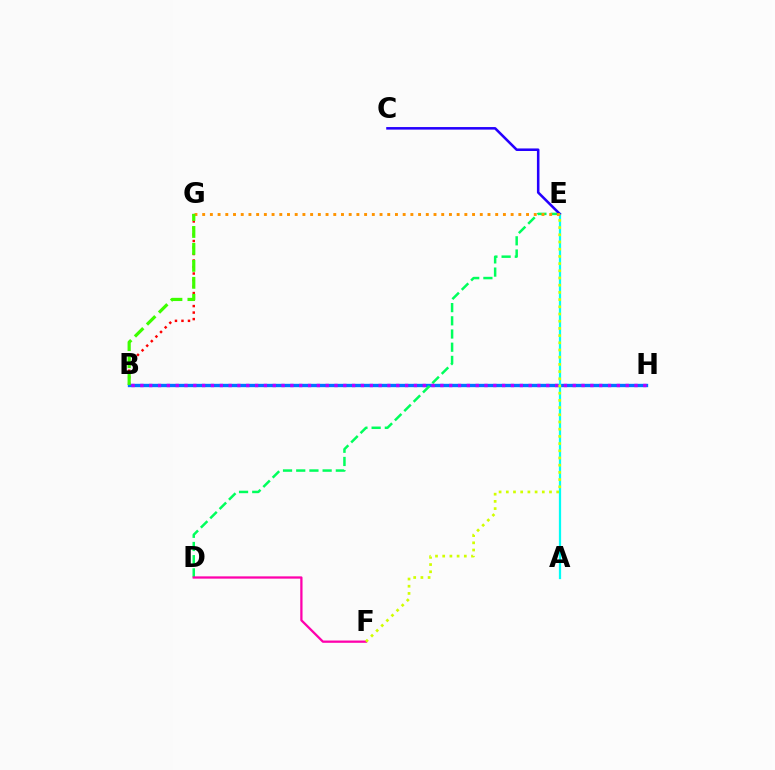{('B', 'H'): [{'color': '#0074ff', 'line_style': 'solid', 'thickness': 2.41}, {'color': '#b900ff', 'line_style': 'dotted', 'thickness': 2.4}], ('D', 'E'): [{'color': '#00ff5c', 'line_style': 'dashed', 'thickness': 1.79}], ('A', 'E'): [{'color': '#00fff6', 'line_style': 'solid', 'thickness': 1.62}], ('D', 'F'): [{'color': '#ff00ac', 'line_style': 'solid', 'thickness': 1.64}], ('B', 'G'): [{'color': '#ff0000', 'line_style': 'dotted', 'thickness': 1.77}, {'color': '#3dff00', 'line_style': 'dashed', 'thickness': 2.3}], ('C', 'E'): [{'color': '#2500ff', 'line_style': 'solid', 'thickness': 1.84}], ('E', 'G'): [{'color': '#ff9400', 'line_style': 'dotted', 'thickness': 2.1}], ('E', 'F'): [{'color': '#d1ff00', 'line_style': 'dotted', 'thickness': 1.96}]}